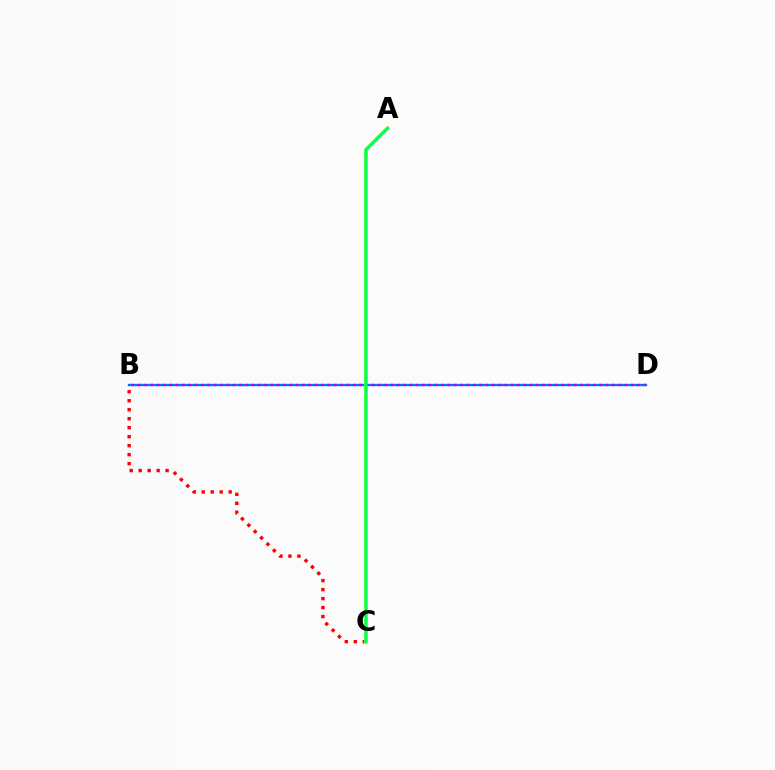{('B', 'D'): [{'color': '#0074ff', 'line_style': 'solid', 'thickness': 1.67}, {'color': '#b900ff', 'line_style': 'dotted', 'thickness': 1.72}], ('B', 'C'): [{'color': '#ff0000', 'line_style': 'dotted', 'thickness': 2.44}], ('A', 'C'): [{'color': '#d1ff00', 'line_style': 'solid', 'thickness': 2.61}, {'color': '#00ff5c', 'line_style': 'solid', 'thickness': 2.3}]}